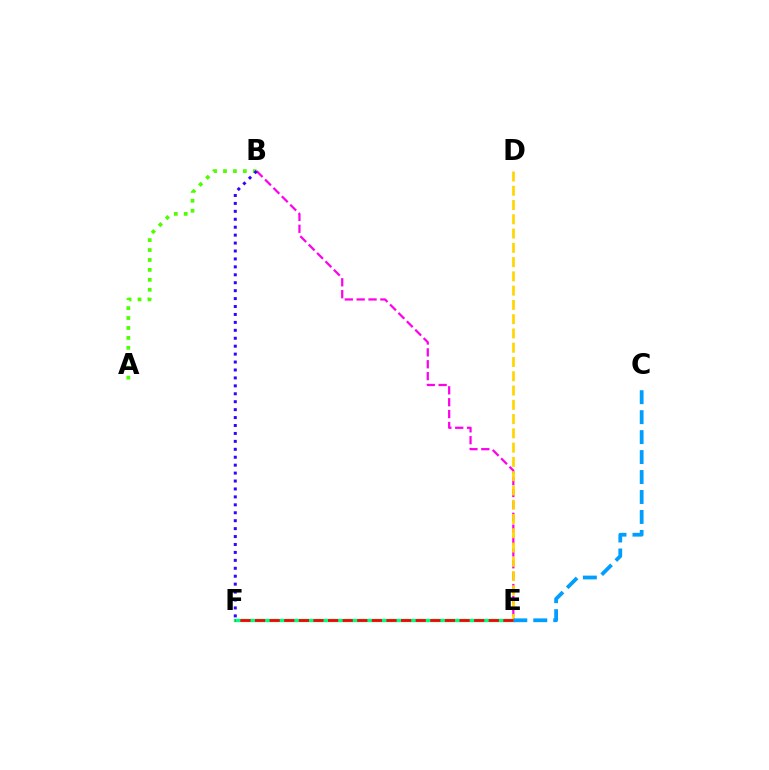{('E', 'F'): [{'color': '#00ff86', 'line_style': 'solid', 'thickness': 2.43}, {'color': '#ff0000', 'line_style': 'dashed', 'thickness': 1.98}], ('B', 'E'): [{'color': '#ff00ed', 'line_style': 'dashed', 'thickness': 1.61}], ('A', 'B'): [{'color': '#4fff00', 'line_style': 'dotted', 'thickness': 2.7}], ('B', 'F'): [{'color': '#3700ff', 'line_style': 'dotted', 'thickness': 2.16}], ('D', 'E'): [{'color': '#ffd500', 'line_style': 'dashed', 'thickness': 1.94}], ('C', 'E'): [{'color': '#009eff', 'line_style': 'dashed', 'thickness': 2.71}]}